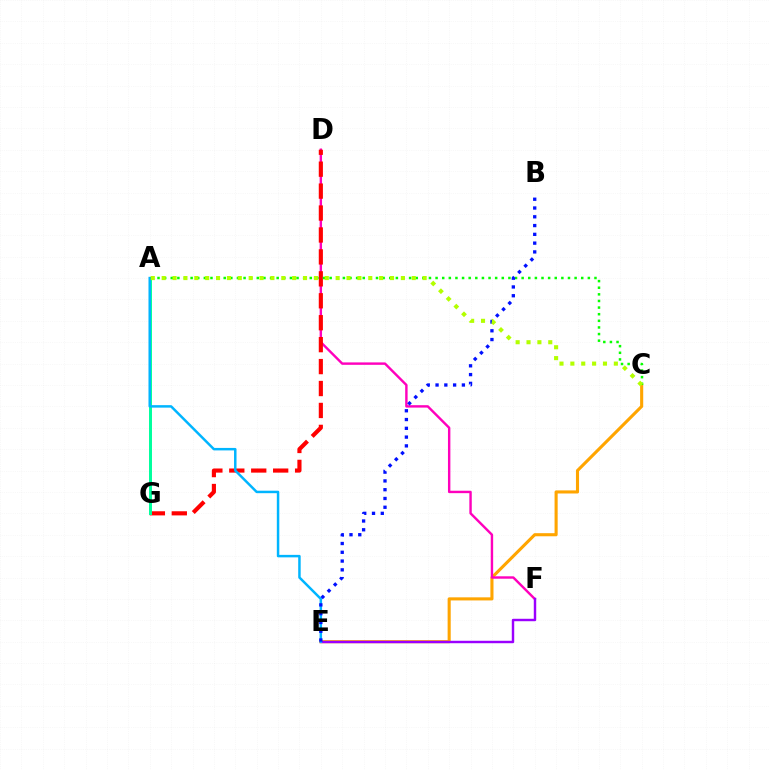{('C', 'E'): [{'color': '#ffa500', 'line_style': 'solid', 'thickness': 2.23}], ('D', 'F'): [{'color': '#ff00bd', 'line_style': 'solid', 'thickness': 1.74}], ('D', 'G'): [{'color': '#ff0000', 'line_style': 'dashed', 'thickness': 2.98}], ('E', 'F'): [{'color': '#9b00ff', 'line_style': 'solid', 'thickness': 1.76}], ('A', 'G'): [{'color': '#00ff9d', 'line_style': 'solid', 'thickness': 2.14}], ('A', 'E'): [{'color': '#00b5ff', 'line_style': 'solid', 'thickness': 1.79}], ('A', 'C'): [{'color': '#08ff00', 'line_style': 'dotted', 'thickness': 1.8}, {'color': '#b3ff00', 'line_style': 'dotted', 'thickness': 2.95}], ('B', 'E'): [{'color': '#0010ff', 'line_style': 'dotted', 'thickness': 2.39}]}